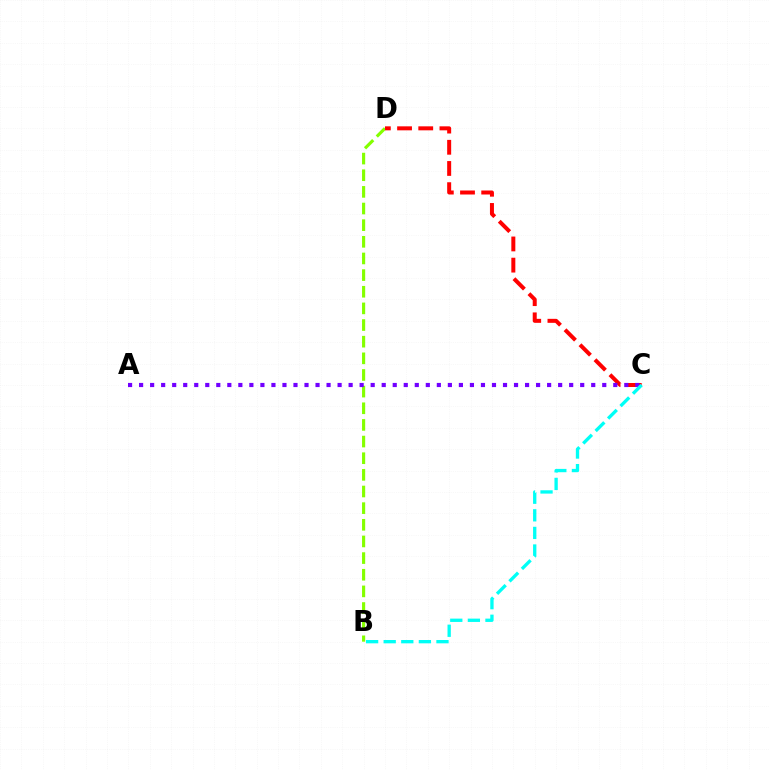{('B', 'D'): [{'color': '#84ff00', 'line_style': 'dashed', 'thickness': 2.26}], ('C', 'D'): [{'color': '#ff0000', 'line_style': 'dashed', 'thickness': 2.88}], ('A', 'C'): [{'color': '#7200ff', 'line_style': 'dotted', 'thickness': 3.0}], ('B', 'C'): [{'color': '#00fff6', 'line_style': 'dashed', 'thickness': 2.39}]}